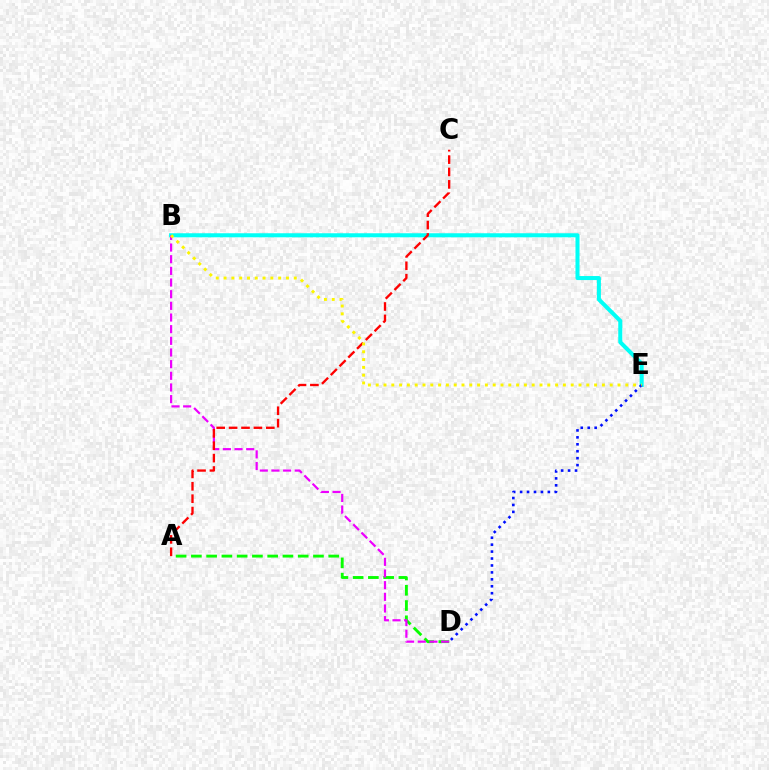{('B', 'E'): [{'color': '#00fff6', 'line_style': 'solid', 'thickness': 2.9}, {'color': '#fcf500', 'line_style': 'dotted', 'thickness': 2.12}], ('A', 'D'): [{'color': '#08ff00', 'line_style': 'dashed', 'thickness': 2.07}], ('B', 'D'): [{'color': '#ee00ff', 'line_style': 'dashed', 'thickness': 1.58}], ('A', 'C'): [{'color': '#ff0000', 'line_style': 'dashed', 'thickness': 1.68}], ('D', 'E'): [{'color': '#0010ff', 'line_style': 'dotted', 'thickness': 1.88}]}